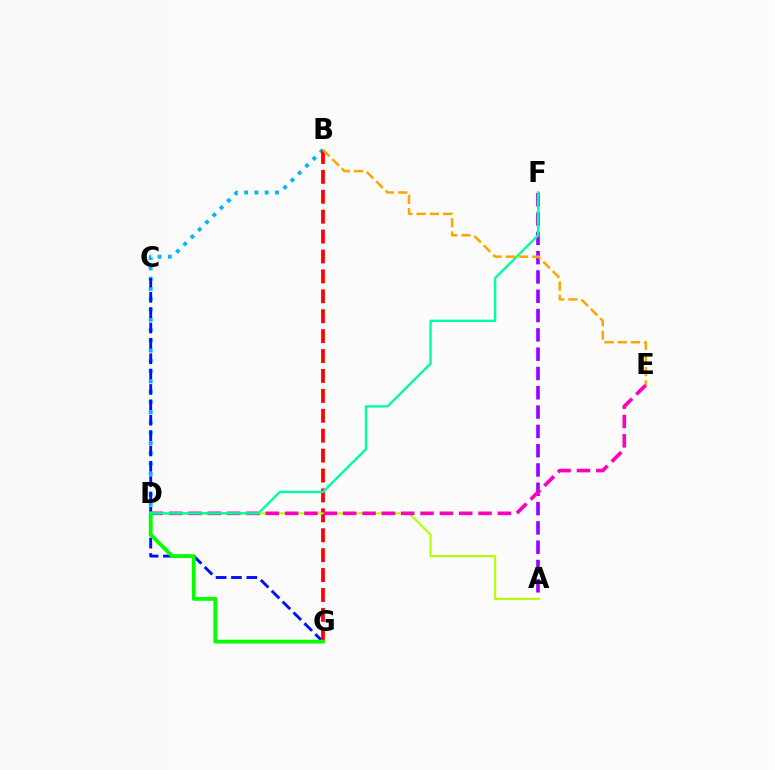{('B', 'D'): [{'color': '#00b5ff', 'line_style': 'dotted', 'thickness': 2.79}], ('C', 'G'): [{'color': '#0010ff', 'line_style': 'dashed', 'thickness': 2.09}], ('A', 'F'): [{'color': '#9b00ff', 'line_style': 'dashed', 'thickness': 2.62}], ('B', 'G'): [{'color': '#ff0000', 'line_style': 'dashed', 'thickness': 2.7}], ('A', 'D'): [{'color': '#b3ff00', 'line_style': 'solid', 'thickness': 1.51}], ('D', 'E'): [{'color': '#ff00bd', 'line_style': 'dashed', 'thickness': 2.63}], ('D', 'G'): [{'color': '#08ff00', 'line_style': 'solid', 'thickness': 2.76}], ('D', 'F'): [{'color': '#00ff9d', 'line_style': 'solid', 'thickness': 1.72}], ('B', 'E'): [{'color': '#ffa500', 'line_style': 'dashed', 'thickness': 1.8}]}